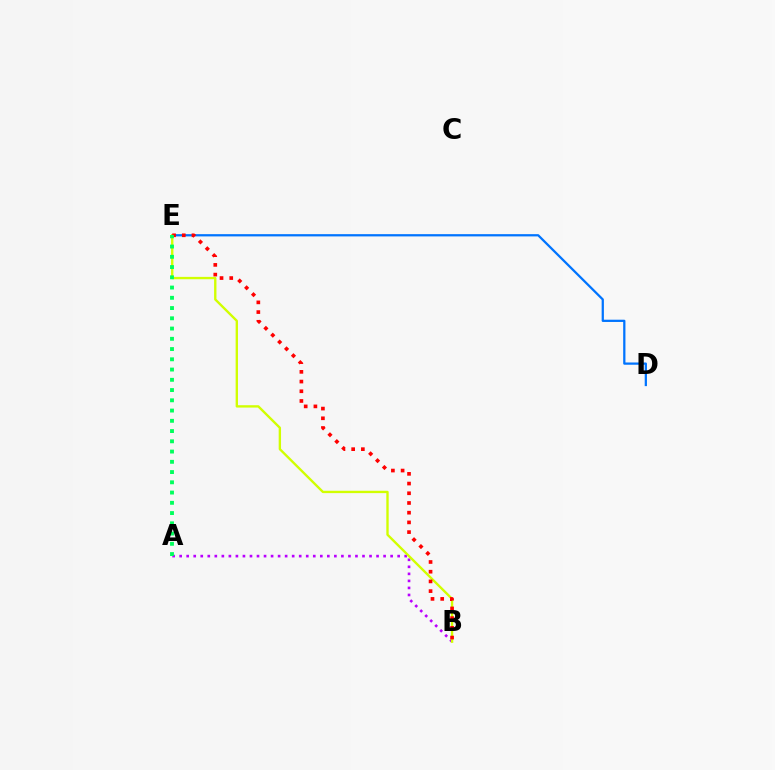{('D', 'E'): [{'color': '#0074ff', 'line_style': 'solid', 'thickness': 1.62}], ('A', 'B'): [{'color': '#b900ff', 'line_style': 'dotted', 'thickness': 1.91}], ('B', 'E'): [{'color': '#d1ff00', 'line_style': 'solid', 'thickness': 1.7}, {'color': '#ff0000', 'line_style': 'dotted', 'thickness': 2.64}], ('A', 'E'): [{'color': '#00ff5c', 'line_style': 'dotted', 'thickness': 2.79}]}